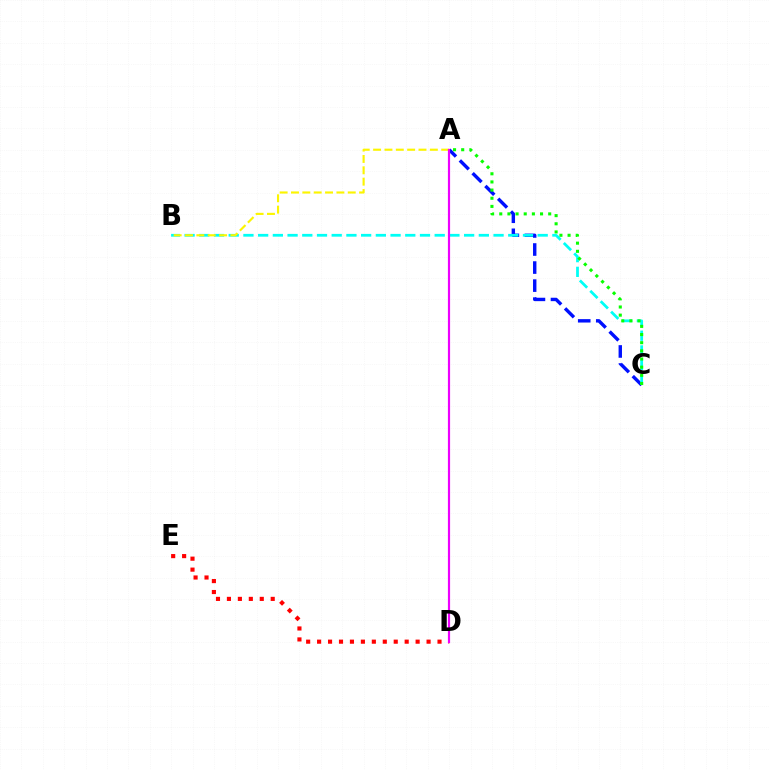{('A', 'C'): [{'color': '#0010ff', 'line_style': 'dashed', 'thickness': 2.45}, {'color': '#08ff00', 'line_style': 'dotted', 'thickness': 2.22}], ('B', 'C'): [{'color': '#00fff6', 'line_style': 'dashed', 'thickness': 2.0}], ('D', 'E'): [{'color': '#ff0000', 'line_style': 'dotted', 'thickness': 2.97}], ('A', 'B'): [{'color': '#fcf500', 'line_style': 'dashed', 'thickness': 1.54}], ('A', 'D'): [{'color': '#ee00ff', 'line_style': 'solid', 'thickness': 1.58}]}